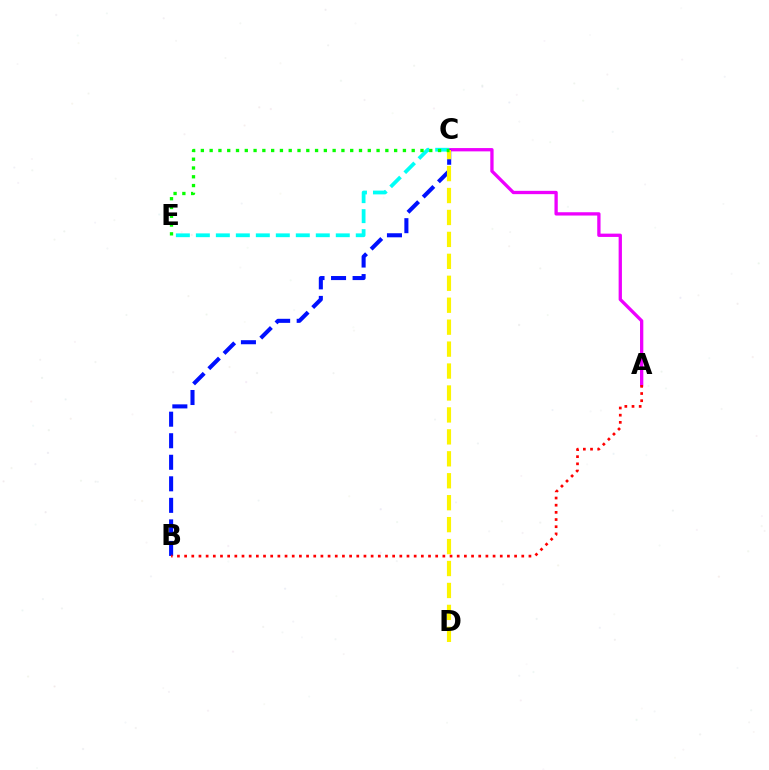{('A', 'C'): [{'color': '#ee00ff', 'line_style': 'solid', 'thickness': 2.38}], ('B', 'C'): [{'color': '#0010ff', 'line_style': 'dashed', 'thickness': 2.93}], ('C', 'E'): [{'color': '#00fff6', 'line_style': 'dashed', 'thickness': 2.72}, {'color': '#08ff00', 'line_style': 'dotted', 'thickness': 2.39}], ('C', 'D'): [{'color': '#fcf500', 'line_style': 'dashed', 'thickness': 2.98}], ('A', 'B'): [{'color': '#ff0000', 'line_style': 'dotted', 'thickness': 1.95}]}